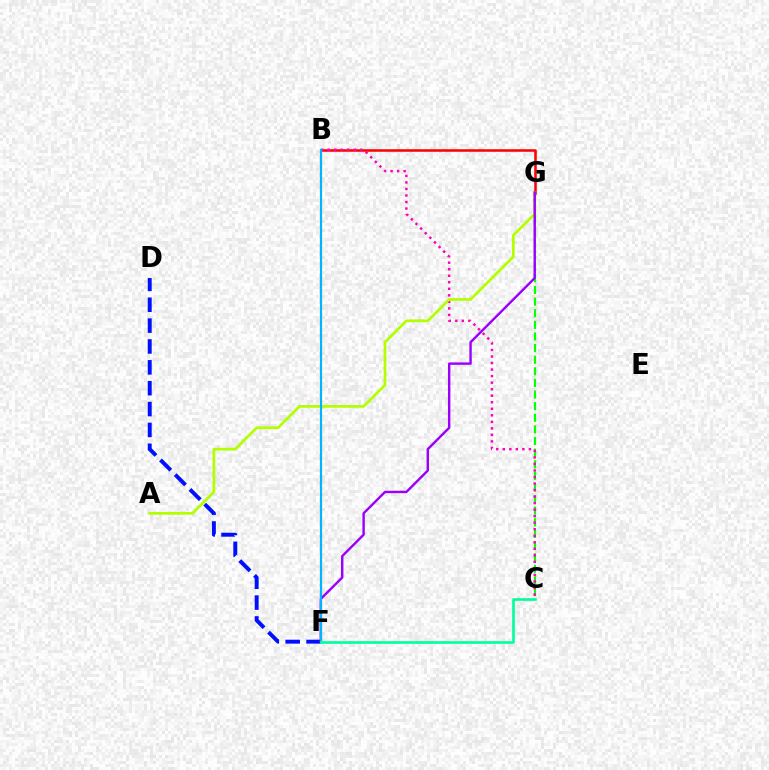{('C', 'G'): [{'color': '#08ff00', 'line_style': 'dashed', 'thickness': 1.58}], ('D', 'F'): [{'color': '#0010ff', 'line_style': 'dashed', 'thickness': 2.83}], ('B', 'G'): [{'color': '#ff0000', 'line_style': 'solid', 'thickness': 1.83}], ('B', 'C'): [{'color': '#ff00bd', 'line_style': 'dotted', 'thickness': 1.77}], ('A', 'G'): [{'color': '#b3ff00', 'line_style': 'solid', 'thickness': 1.96}], ('B', 'F'): [{'color': '#ffa500', 'line_style': 'dashed', 'thickness': 1.53}, {'color': '#00b5ff', 'line_style': 'solid', 'thickness': 1.57}], ('F', 'G'): [{'color': '#9b00ff', 'line_style': 'solid', 'thickness': 1.74}], ('C', 'F'): [{'color': '#00ff9d', 'line_style': 'solid', 'thickness': 1.91}]}